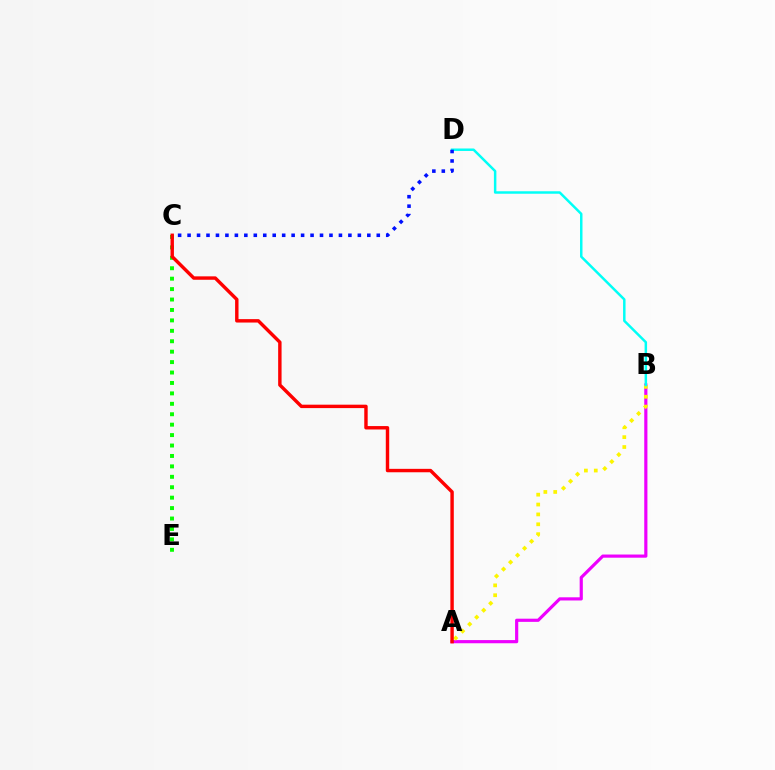{('C', 'E'): [{'color': '#08ff00', 'line_style': 'dotted', 'thickness': 2.83}], ('A', 'B'): [{'color': '#ee00ff', 'line_style': 'solid', 'thickness': 2.28}, {'color': '#fcf500', 'line_style': 'dotted', 'thickness': 2.68}], ('B', 'D'): [{'color': '#00fff6', 'line_style': 'solid', 'thickness': 1.78}], ('A', 'C'): [{'color': '#ff0000', 'line_style': 'solid', 'thickness': 2.46}], ('C', 'D'): [{'color': '#0010ff', 'line_style': 'dotted', 'thickness': 2.57}]}